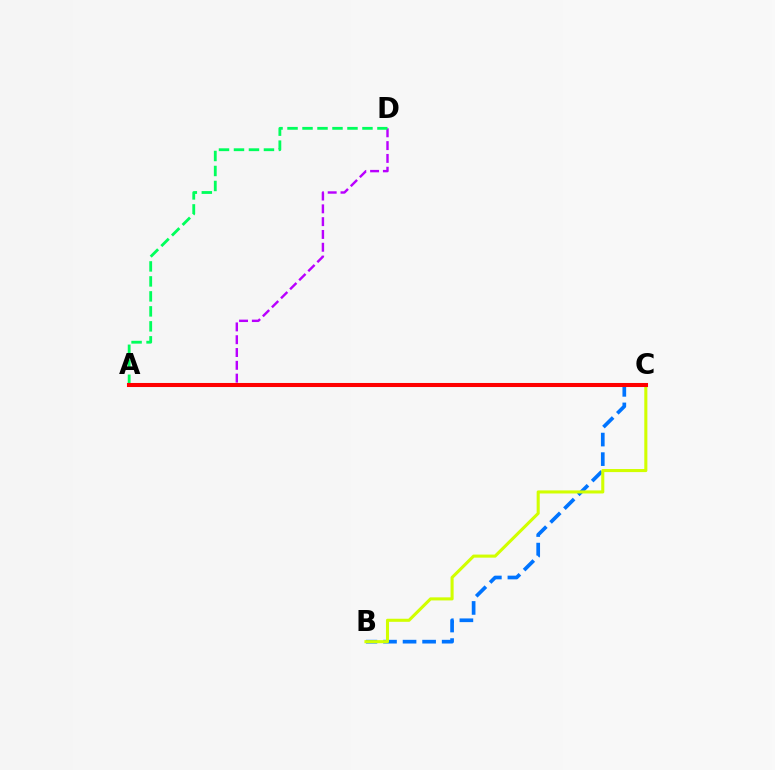{('A', 'D'): [{'color': '#b900ff', 'line_style': 'dashed', 'thickness': 1.74}, {'color': '#00ff5c', 'line_style': 'dashed', 'thickness': 2.04}], ('B', 'C'): [{'color': '#0074ff', 'line_style': 'dashed', 'thickness': 2.66}, {'color': '#d1ff00', 'line_style': 'solid', 'thickness': 2.21}], ('A', 'C'): [{'color': '#ff0000', 'line_style': 'solid', 'thickness': 2.92}]}